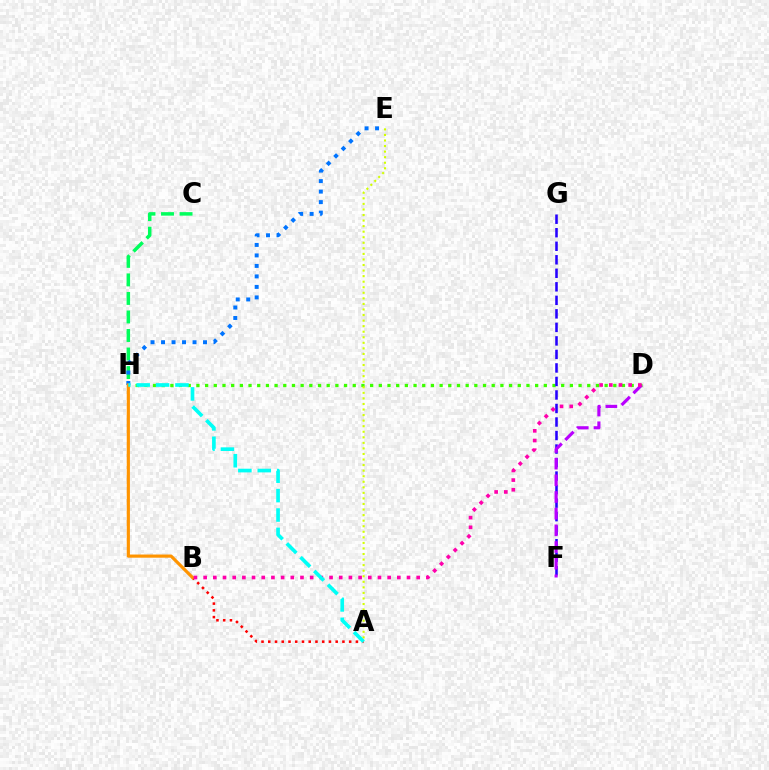{('C', 'H'): [{'color': '#00ff5c', 'line_style': 'dashed', 'thickness': 2.52}], ('A', 'B'): [{'color': '#ff0000', 'line_style': 'dotted', 'thickness': 1.83}], ('D', 'H'): [{'color': '#3dff00', 'line_style': 'dotted', 'thickness': 2.36}], ('E', 'H'): [{'color': '#0074ff', 'line_style': 'dotted', 'thickness': 2.85}], ('B', 'H'): [{'color': '#ff9400', 'line_style': 'solid', 'thickness': 2.28}], ('F', 'G'): [{'color': '#2500ff', 'line_style': 'dashed', 'thickness': 1.84}], ('D', 'F'): [{'color': '#b900ff', 'line_style': 'dashed', 'thickness': 2.26}], ('A', 'E'): [{'color': '#d1ff00', 'line_style': 'dotted', 'thickness': 1.51}], ('B', 'D'): [{'color': '#ff00ac', 'line_style': 'dotted', 'thickness': 2.63}], ('A', 'H'): [{'color': '#00fff6', 'line_style': 'dashed', 'thickness': 2.64}]}